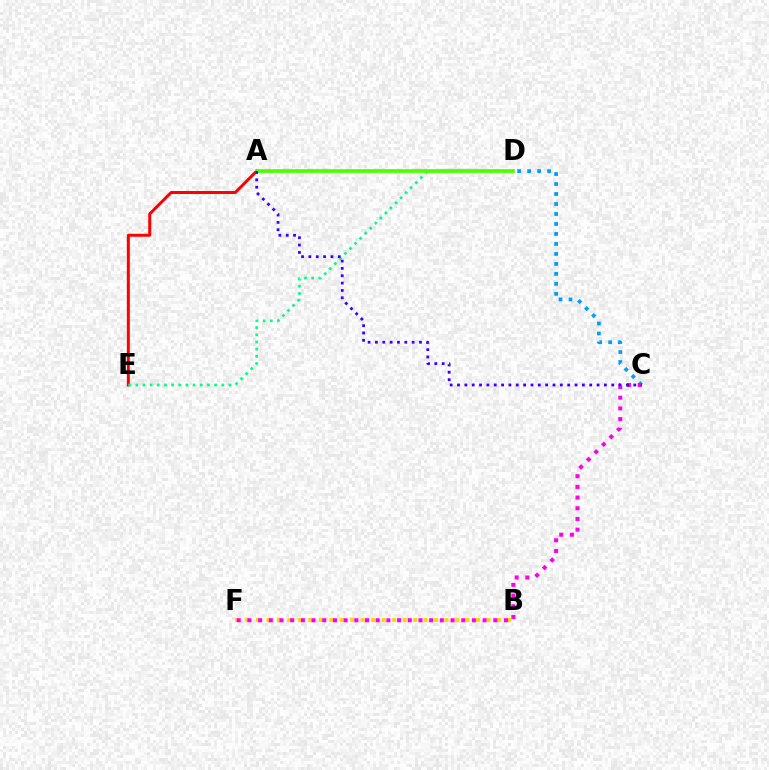{('B', 'F'): [{'color': '#ffd500', 'line_style': 'dotted', 'thickness': 2.85}], ('A', 'E'): [{'color': '#ff0000', 'line_style': 'solid', 'thickness': 2.14}], ('D', 'E'): [{'color': '#00ff86', 'line_style': 'dotted', 'thickness': 1.94}], ('C', 'D'): [{'color': '#009eff', 'line_style': 'dotted', 'thickness': 2.71}], ('A', 'D'): [{'color': '#4fff00', 'line_style': 'solid', 'thickness': 2.65}], ('C', 'F'): [{'color': '#ff00ed', 'line_style': 'dotted', 'thickness': 2.9}], ('A', 'C'): [{'color': '#3700ff', 'line_style': 'dotted', 'thickness': 2.0}]}